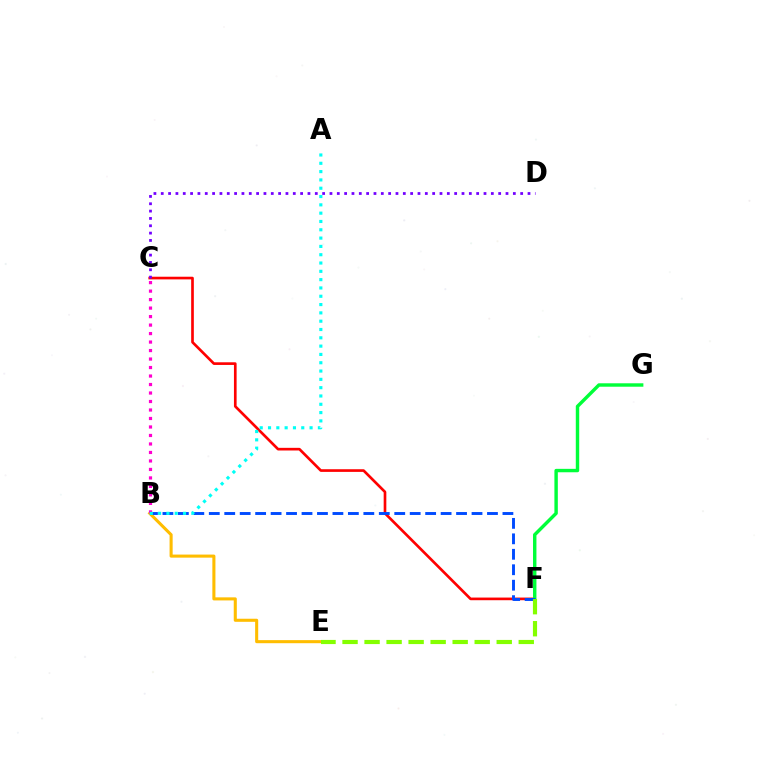{('C', 'F'): [{'color': '#ff0000', 'line_style': 'solid', 'thickness': 1.92}], ('C', 'D'): [{'color': '#7200ff', 'line_style': 'dotted', 'thickness': 1.99}], ('F', 'G'): [{'color': '#00ff39', 'line_style': 'solid', 'thickness': 2.46}], ('B', 'E'): [{'color': '#ffbd00', 'line_style': 'solid', 'thickness': 2.21}], ('B', 'F'): [{'color': '#004bff', 'line_style': 'dashed', 'thickness': 2.1}], ('B', 'C'): [{'color': '#ff00cf', 'line_style': 'dotted', 'thickness': 2.31}], ('E', 'F'): [{'color': '#84ff00', 'line_style': 'dashed', 'thickness': 2.99}], ('A', 'B'): [{'color': '#00fff6', 'line_style': 'dotted', 'thickness': 2.26}]}